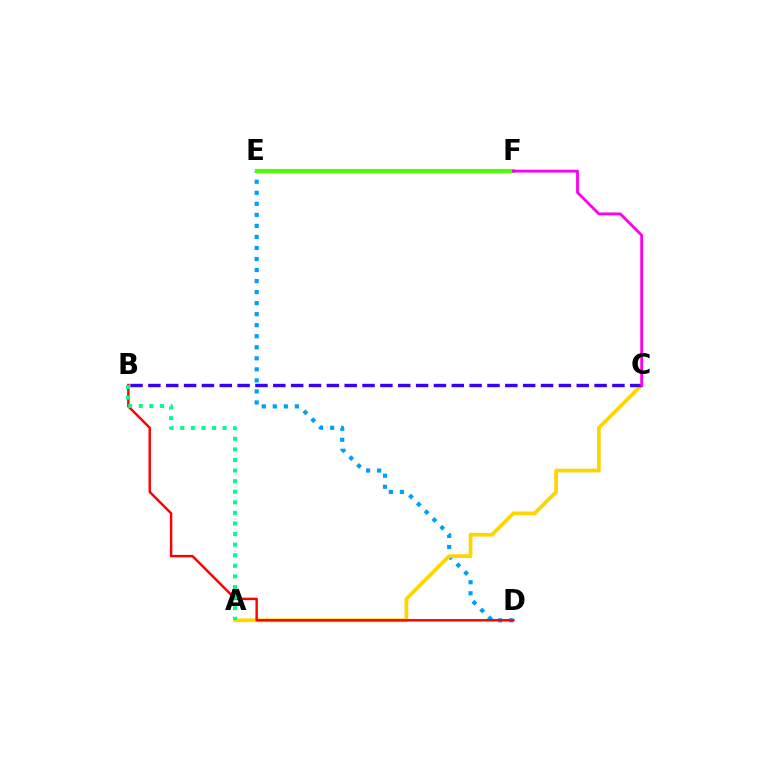{('D', 'E'): [{'color': '#009eff', 'line_style': 'dotted', 'thickness': 3.0}], ('A', 'C'): [{'color': '#ffd500', 'line_style': 'solid', 'thickness': 2.69}], ('B', 'C'): [{'color': '#3700ff', 'line_style': 'dashed', 'thickness': 2.42}], ('E', 'F'): [{'color': '#4fff00', 'line_style': 'solid', 'thickness': 2.98}], ('B', 'D'): [{'color': '#ff0000', 'line_style': 'solid', 'thickness': 1.76}], ('A', 'B'): [{'color': '#00ff86', 'line_style': 'dotted', 'thickness': 2.88}], ('C', 'F'): [{'color': '#ff00ed', 'line_style': 'solid', 'thickness': 2.03}]}